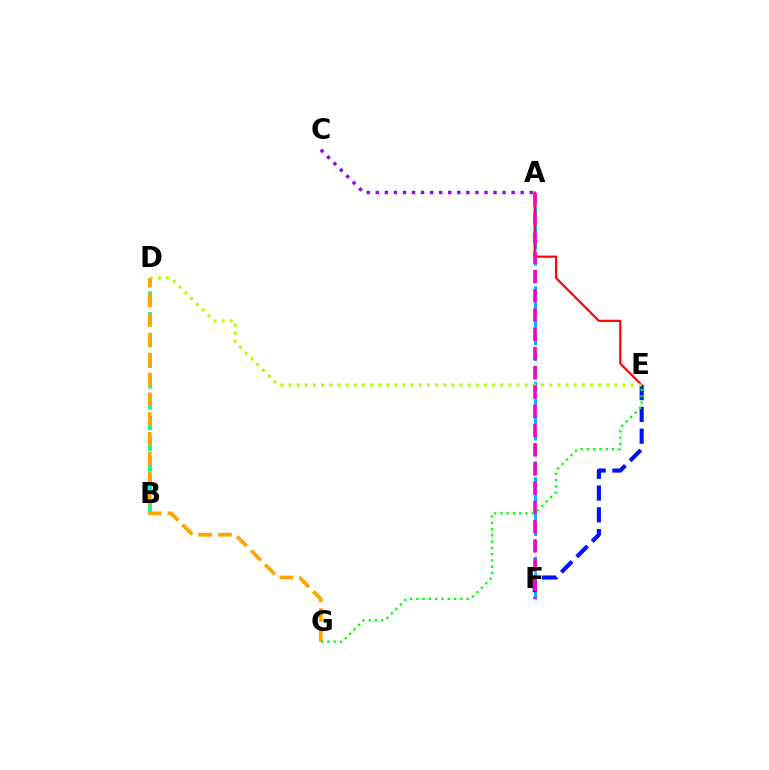{('A', 'F'): [{'color': '#00b5ff', 'line_style': 'dashed', 'thickness': 2.16}, {'color': '#ff00bd', 'line_style': 'dashed', 'thickness': 2.61}], ('B', 'D'): [{'color': '#00ff9d', 'line_style': 'dashed', 'thickness': 2.82}], ('E', 'F'): [{'color': '#0010ff', 'line_style': 'dashed', 'thickness': 2.96}], ('A', 'E'): [{'color': '#ff0000', 'line_style': 'solid', 'thickness': 1.57}], ('D', 'E'): [{'color': '#b3ff00', 'line_style': 'dotted', 'thickness': 2.21}], ('D', 'G'): [{'color': '#ffa500', 'line_style': 'dashed', 'thickness': 2.69}], ('A', 'C'): [{'color': '#9b00ff', 'line_style': 'dotted', 'thickness': 2.46}], ('E', 'G'): [{'color': '#08ff00', 'line_style': 'dotted', 'thickness': 1.71}]}